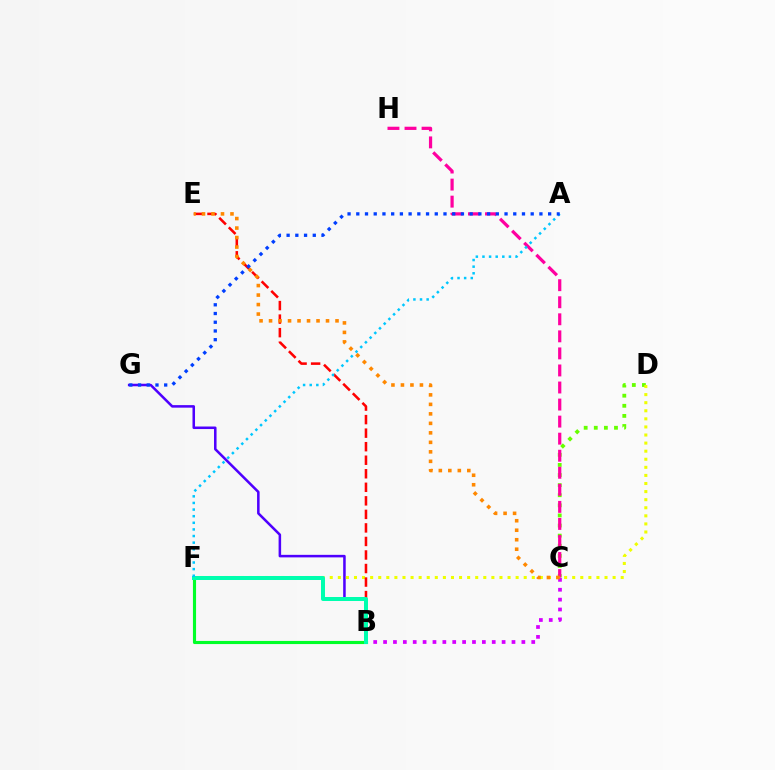{('B', 'C'): [{'color': '#d600ff', 'line_style': 'dotted', 'thickness': 2.68}], ('C', 'D'): [{'color': '#66ff00', 'line_style': 'dotted', 'thickness': 2.75}], ('B', 'F'): [{'color': '#00ff27', 'line_style': 'solid', 'thickness': 2.25}, {'color': '#00ffaf', 'line_style': 'solid', 'thickness': 2.88}], ('B', 'G'): [{'color': '#4f00ff', 'line_style': 'solid', 'thickness': 1.82}], ('D', 'F'): [{'color': '#eeff00', 'line_style': 'dotted', 'thickness': 2.2}], ('B', 'E'): [{'color': '#ff0000', 'line_style': 'dashed', 'thickness': 1.84}], ('C', 'H'): [{'color': '#ff00a0', 'line_style': 'dashed', 'thickness': 2.32}], ('C', 'E'): [{'color': '#ff8800', 'line_style': 'dotted', 'thickness': 2.58}], ('A', 'F'): [{'color': '#00c7ff', 'line_style': 'dotted', 'thickness': 1.8}], ('A', 'G'): [{'color': '#003fff', 'line_style': 'dotted', 'thickness': 2.37}]}